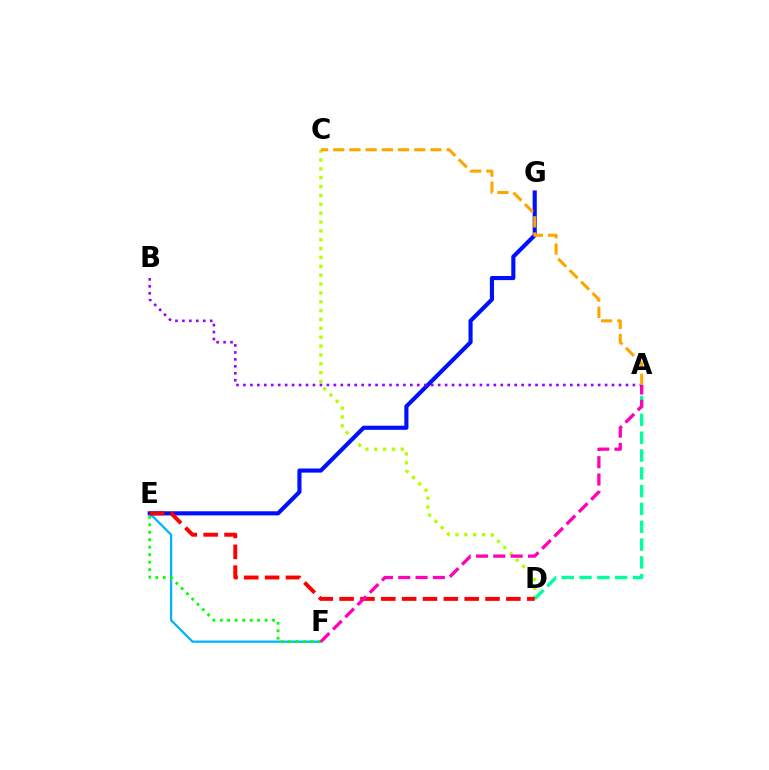{('C', 'D'): [{'color': '#b3ff00', 'line_style': 'dotted', 'thickness': 2.41}], ('A', 'D'): [{'color': '#00ff9d', 'line_style': 'dashed', 'thickness': 2.42}], ('E', 'F'): [{'color': '#00b5ff', 'line_style': 'solid', 'thickness': 1.63}, {'color': '#08ff00', 'line_style': 'dotted', 'thickness': 2.03}], ('E', 'G'): [{'color': '#0010ff', 'line_style': 'solid', 'thickness': 2.97}], ('D', 'E'): [{'color': '#ff0000', 'line_style': 'dashed', 'thickness': 2.83}], ('A', 'F'): [{'color': '#ff00bd', 'line_style': 'dashed', 'thickness': 2.35}], ('A', 'B'): [{'color': '#9b00ff', 'line_style': 'dotted', 'thickness': 1.89}], ('A', 'C'): [{'color': '#ffa500', 'line_style': 'dashed', 'thickness': 2.2}]}